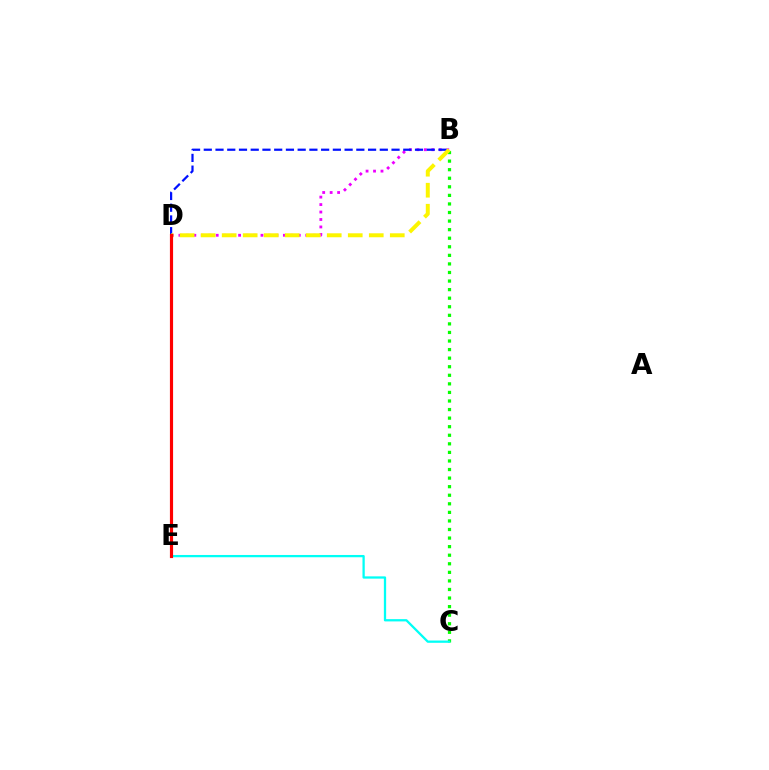{('B', 'D'): [{'color': '#ee00ff', 'line_style': 'dotted', 'thickness': 2.03}, {'color': '#0010ff', 'line_style': 'dashed', 'thickness': 1.59}, {'color': '#fcf500', 'line_style': 'dashed', 'thickness': 2.85}], ('B', 'C'): [{'color': '#08ff00', 'line_style': 'dotted', 'thickness': 2.33}], ('C', 'E'): [{'color': '#00fff6', 'line_style': 'solid', 'thickness': 1.64}], ('D', 'E'): [{'color': '#ff0000', 'line_style': 'solid', 'thickness': 2.28}]}